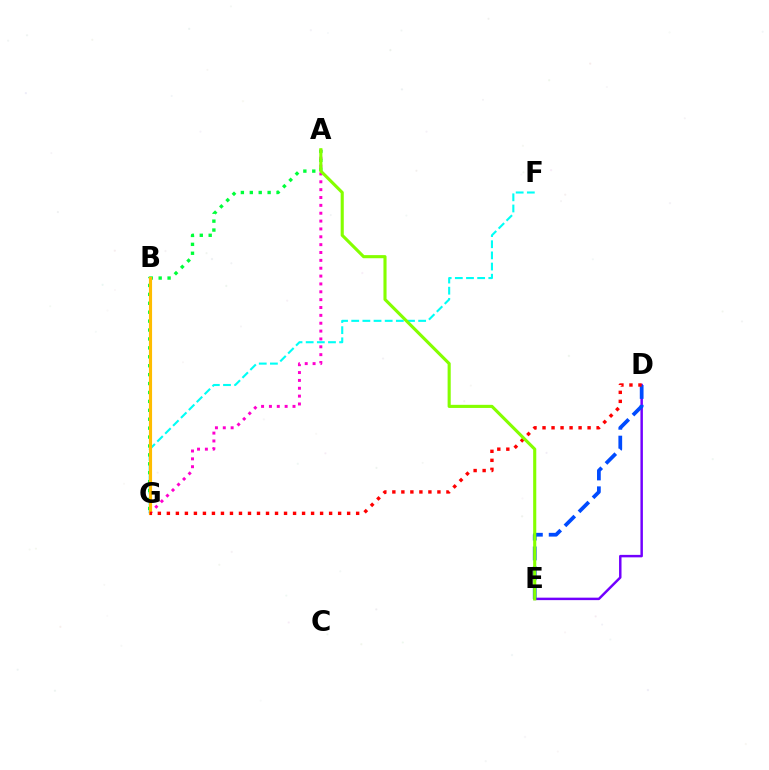{('F', 'G'): [{'color': '#00fff6', 'line_style': 'dashed', 'thickness': 1.52}], ('A', 'G'): [{'color': '#ff00cf', 'line_style': 'dotted', 'thickness': 2.13}, {'color': '#00ff39', 'line_style': 'dotted', 'thickness': 2.42}], ('B', 'G'): [{'color': '#ffbd00', 'line_style': 'solid', 'thickness': 2.26}], ('D', 'E'): [{'color': '#7200ff', 'line_style': 'solid', 'thickness': 1.77}, {'color': '#004bff', 'line_style': 'dashed', 'thickness': 2.7}], ('D', 'G'): [{'color': '#ff0000', 'line_style': 'dotted', 'thickness': 2.45}], ('A', 'E'): [{'color': '#84ff00', 'line_style': 'solid', 'thickness': 2.24}]}